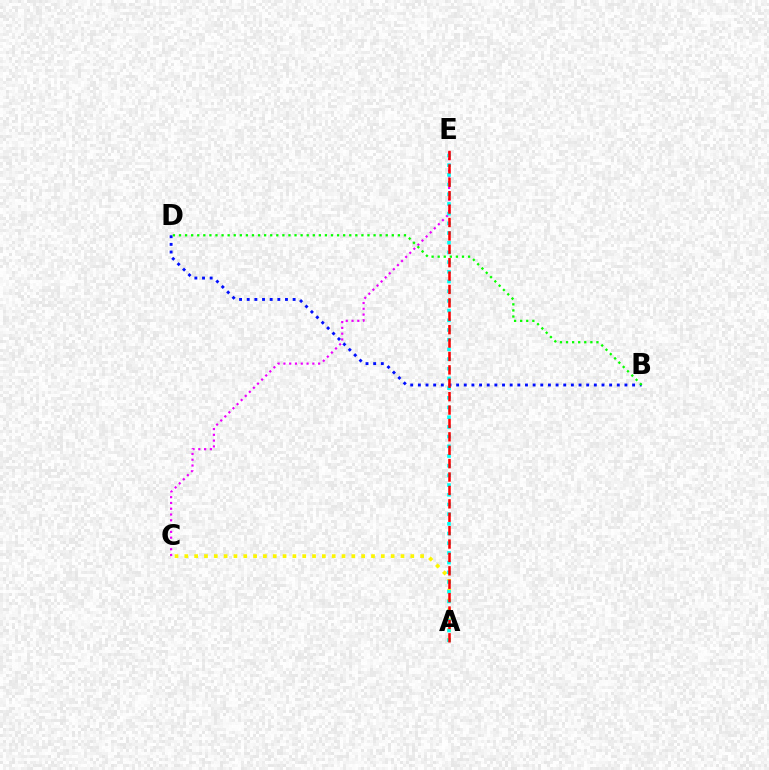{('C', 'E'): [{'color': '#ee00ff', 'line_style': 'dotted', 'thickness': 1.57}], ('A', 'C'): [{'color': '#fcf500', 'line_style': 'dotted', 'thickness': 2.67}], ('A', 'E'): [{'color': '#00fff6', 'line_style': 'dotted', 'thickness': 2.63}, {'color': '#ff0000', 'line_style': 'dashed', 'thickness': 1.82}], ('B', 'D'): [{'color': '#0010ff', 'line_style': 'dotted', 'thickness': 2.08}, {'color': '#08ff00', 'line_style': 'dotted', 'thickness': 1.65}]}